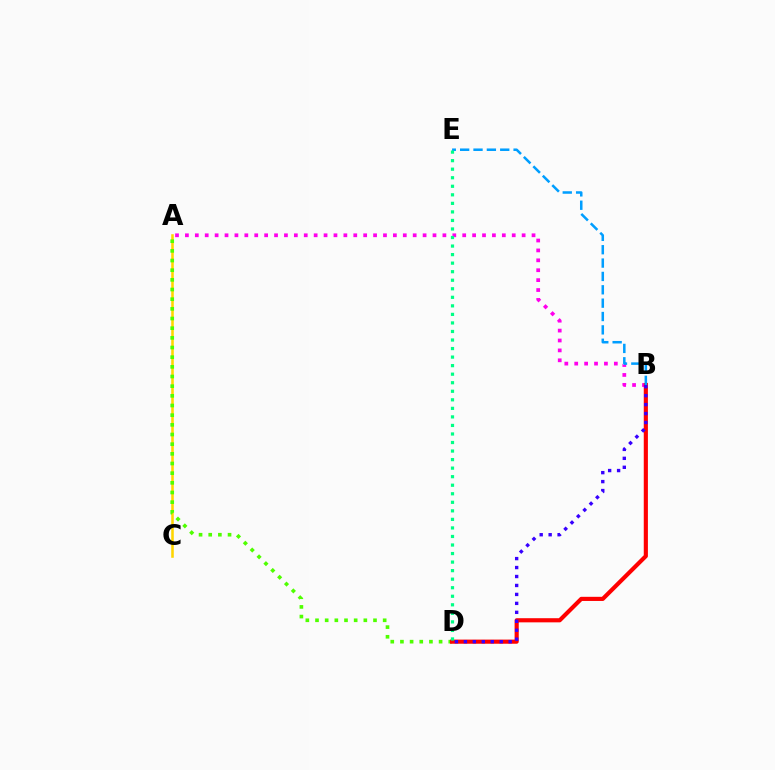{('A', 'B'): [{'color': '#ff00ed', 'line_style': 'dotted', 'thickness': 2.69}], ('A', 'C'): [{'color': '#ffd500', 'line_style': 'solid', 'thickness': 1.85}], ('A', 'D'): [{'color': '#4fff00', 'line_style': 'dotted', 'thickness': 2.63}], ('B', 'D'): [{'color': '#ff0000', 'line_style': 'solid', 'thickness': 2.98}, {'color': '#3700ff', 'line_style': 'dotted', 'thickness': 2.43}], ('B', 'E'): [{'color': '#009eff', 'line_style': 'dashed', 'thickness': 1.81}], ('D', 'E'): [{'color': '#00ff86', 'line_style': 'dotted', 'thickness': 2.32}]}